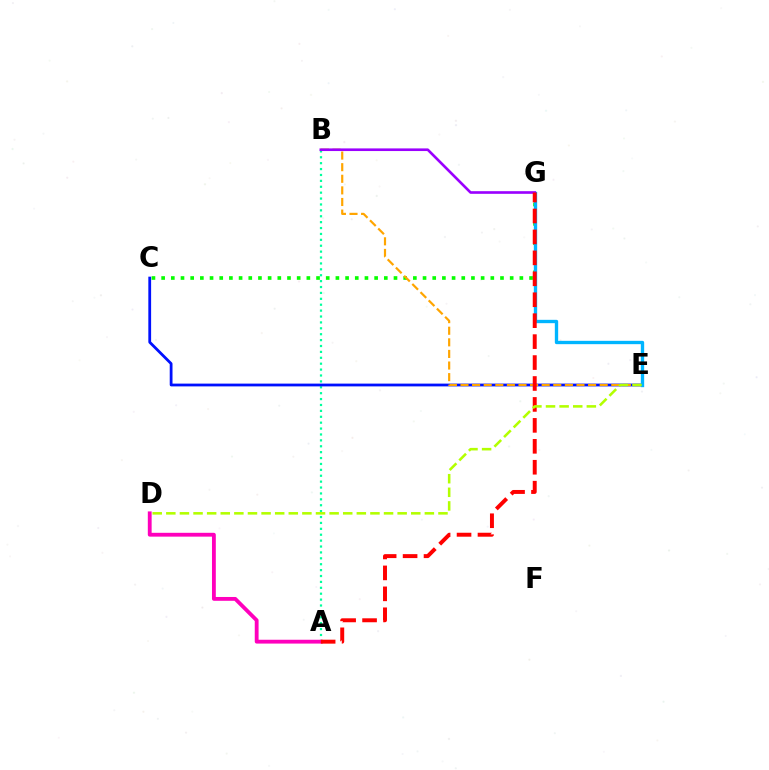{('A', 'B'): [{'color': '#00ff9d', 'line_style': 'dotted', 'thickness': 1.6}], ('C', 'E'): [{'color': '#0010ff', 'line_style': 'solid', 'thickness': 2.0}], ('C', 'G'): [{'color': '#08ff00', 'line_style': 'dotted', 'thickness': 2.63}], ('A', 'D'): [{'color': '#ff00bd', 'line_style': 'solid', 'thickness': 2.76}], ('B', 'E'): [{'color': '#ffa500', 'line_style': 'dashed', 'thickness': 1.58}], ('E', 'G'): [{'color': '#00b5ff', 'line_style': 'solid', 'thickness': 2.4}], ('B', 'G'): [{'color': '#9b00ff', 'line_style': 'solid', 'thickness': 1.9}], ('A', 'G'): [{'color': '#ff0000', 'line_style': 'dashed', 'thickness': 2.84}], ('D', 'E'): [{'color': '#b3ff00', 'line_style': 'dashed', 'thickness': 1.85}]}